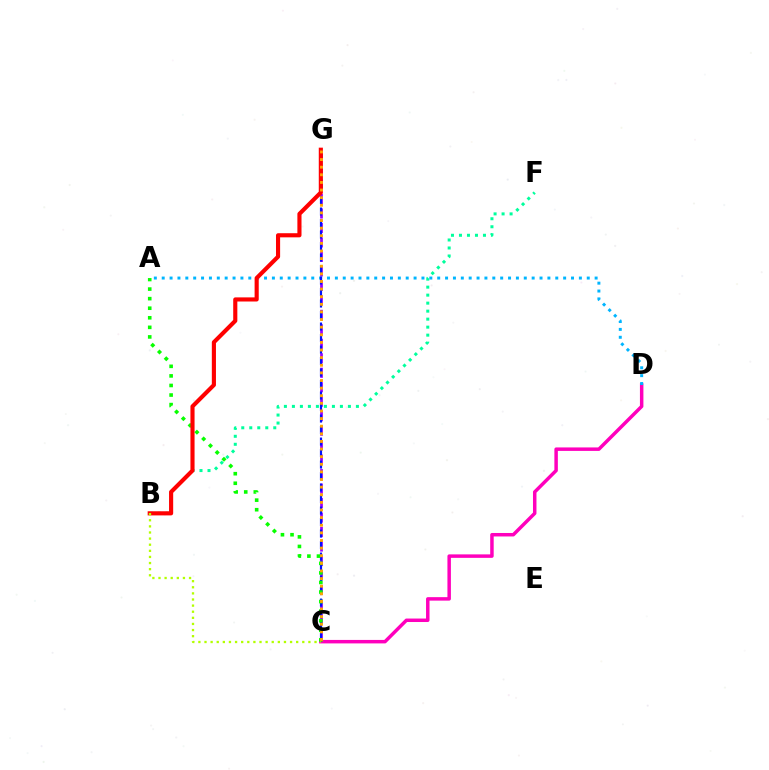{('C', 'D'): [{'color': '#ff00bd', 'line_style': 'solid', 'thickness': 2.5}], ('B', 'F'): [{'color': '#00ff9d', 'line_style': 'dotted', 'thickness': 2.17}], ('A', 'D'): [{'color': '#00b5ff', 'line_style': 'dotted', 'thickness': 2.14}], ('C', 'G'): [{'color': '#9b00ff', 'line_style': 'dashed', 'thickness': 1.97}, {'color': '#0010ff', 'line_style': 'dashed', 'thickness': 1.56}, {'color': '#ffa500', 'line_style': 'dotted', 'thickness': 2.07}], ('A', 'C'): [{'color': '#08ff00', 'line_style': 'dotted', 'thickness': 2.6}], ('B', 'G'): [{'color': '#ff0000', 'line_style': 'solid', 'thickness': 2.97}], ('B', 'C'): [{'color': '#b3ff00', 'line_style': 'dotted', 'thickness': 1.66}]}